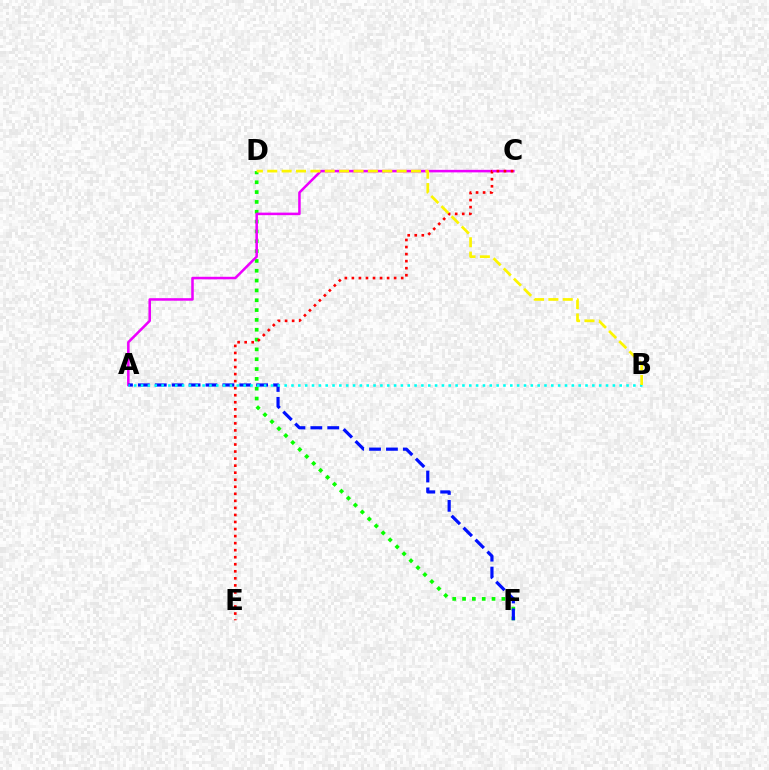{('D', 'F'): [{'color': '#08ff00', 'line_style': 'dotted', 'thickness': 2.67}], ('A', 'C'): [{'color': '#ee00ff', 'line_style': 'solid', 'thickness': 1.83}], ('A', 'F'): [{'color': '#0010ff', 'line_style': 'dashed', 'thickness': 2.29}], ('C', 'E'): [{'color': '#ff0000', 'line_style': 'dotted', 'thickness': 1.91}], ('A', 'B'): [{'color': '#00fff6', 'line_style': 'dotted', 'thickness': 1.86}], ('B', 'D'): [{'color': '#fcf500', 'line_style': 'dashed', 'thickness': 1.95}]}